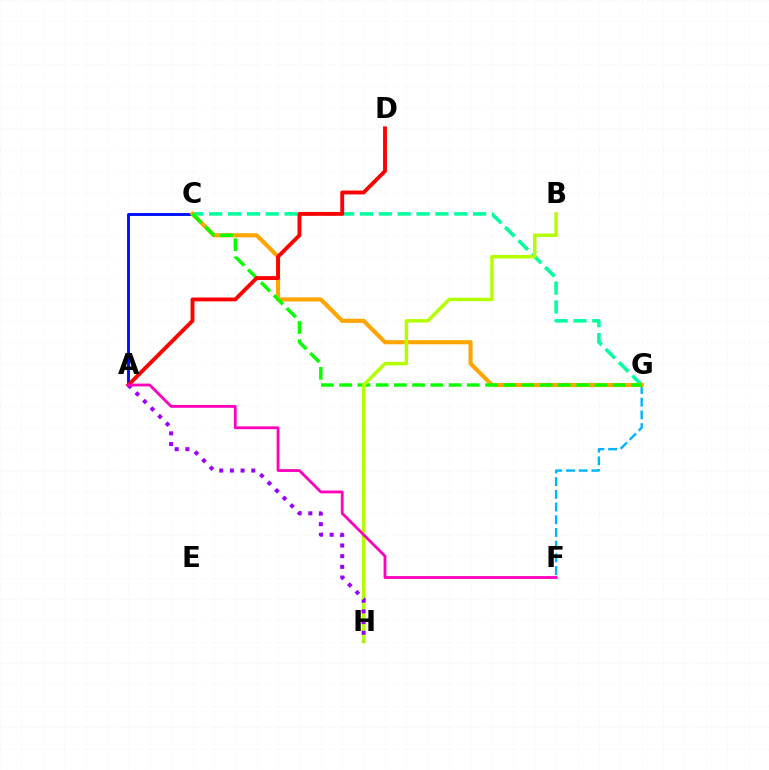{('C', 'G'): [{'color': '#00ff9d', 'line_style': 'dashed', 'thickness': 2.56}, {'color': '#ffa500', 'line_style': 'solid', 'thickness': 2.98}, {'color': '#08ff00', 'line_style': 'dashed', 'thickness': 2.48}], ('F', 'G'): [{'color': '#00b5ff', 'line_style': 'dashed', 'thickness': 1.73}], ('A', 'C'): [{'color': '#0010ff', 'line_style': 'solid', 'thickness': 2.09}], ('A', 'D'): [{'color': '#ff0000', 'line_style': 'solid', 'thickness': 2.78}], ('B', 'H'): [{'color': '#b3ff00', 'line_style': 'solid', 'thickness': 2.51}], ('A', 'H'): [{'color': '#9b00ff', 'line_style': 'dotted', 'thickness': 2.9}], ('A', 'F'): [{'color': '#ff00bd', 'line_style': 'solid', 'thickness': 2.02}]}